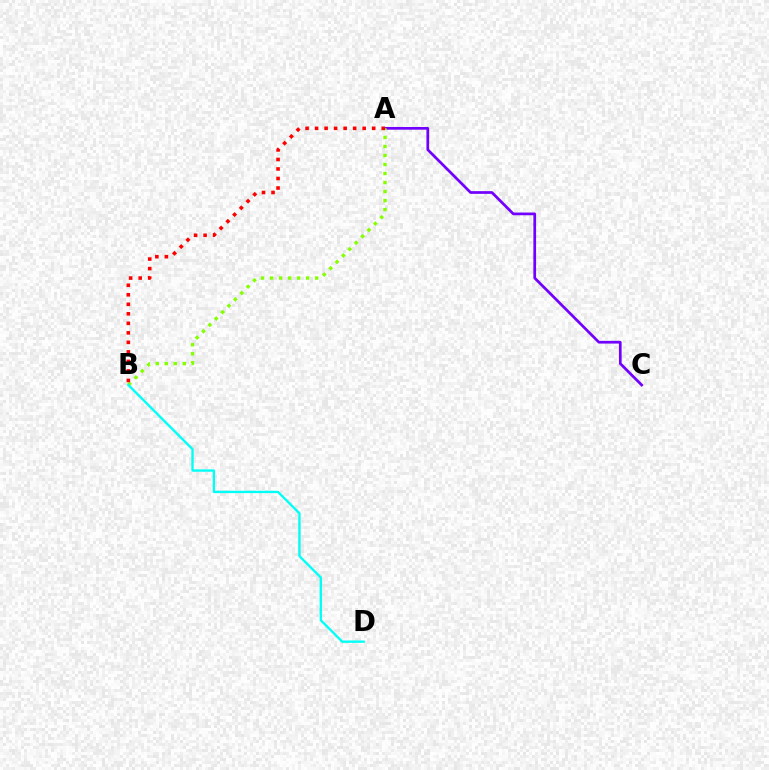{('A', 'C'): [{'color': '#7200ff', 'line_style': 'solid', 'thickness': 1.95}], ('A', 'B'): [{'color': '#84ff00', 'line_style': 'dotted', 'thickness': 2.45}, {'color': '#ff0000', 'line_style': 'dotted', 'thickness': 2.59}], ('B', 'D'): [{'color': '#00fff6', 'line_style': 'solid', 'thickness': 1.7}]}